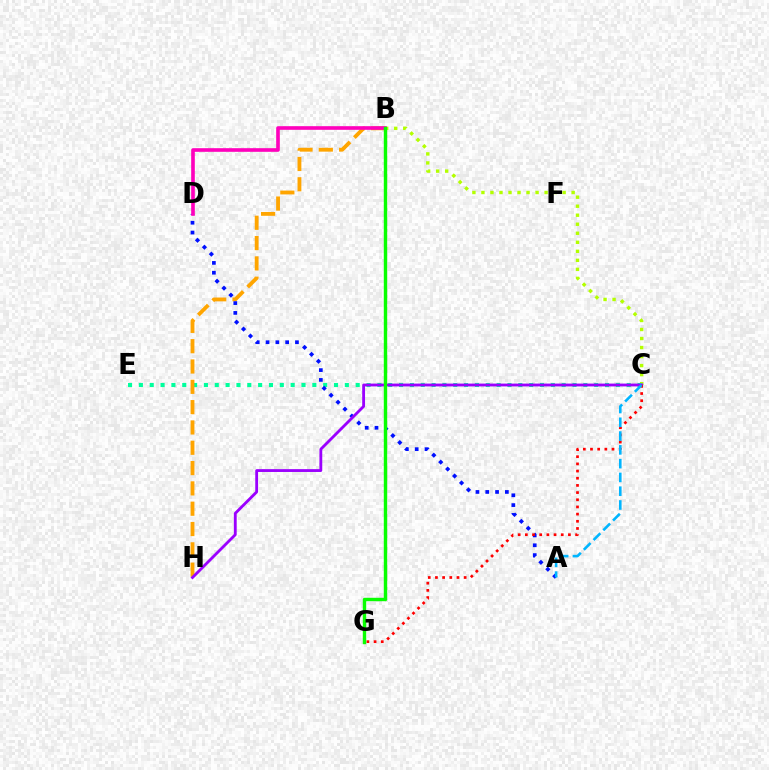{('B', 'C'): [{'color': '#b3ff00', 'line_style': 'dotted', 'thickness': 2.45}], ('C', 'E'): [{'color': '#00ff9d', 'line_style': 'dotted', 'thickness': 2.95}], ('B', 'H'): [{'color': '#ffa500', 'line_style': 'dashed', 'thickness': 2.76}], ('A', 'D'): [{'color': '#0010ff', 'line_style': 'dotted', 'thickness': 2.66}], ('C', 'H'): [{'color': '#9b00ff', 'line_style': 'solid', 'thickness': 2.04}], ('B', 'D'): [{'color': '#ff00bd', 'line_style': 'solid', 'thickness': 2.62}], ('C', 'G'): [{'color': '#ff0000', 'line_style': 'dotted', 'thickness': 1.95}], ('B', 'G'): [{'color': '#08ff00', 'line_style': 'solid', 'thickness': 2.46}], ('A', 'C'): [{'color': '#00b5ff', 'line_style': 'dashed', 'thickness': 1.87}]}